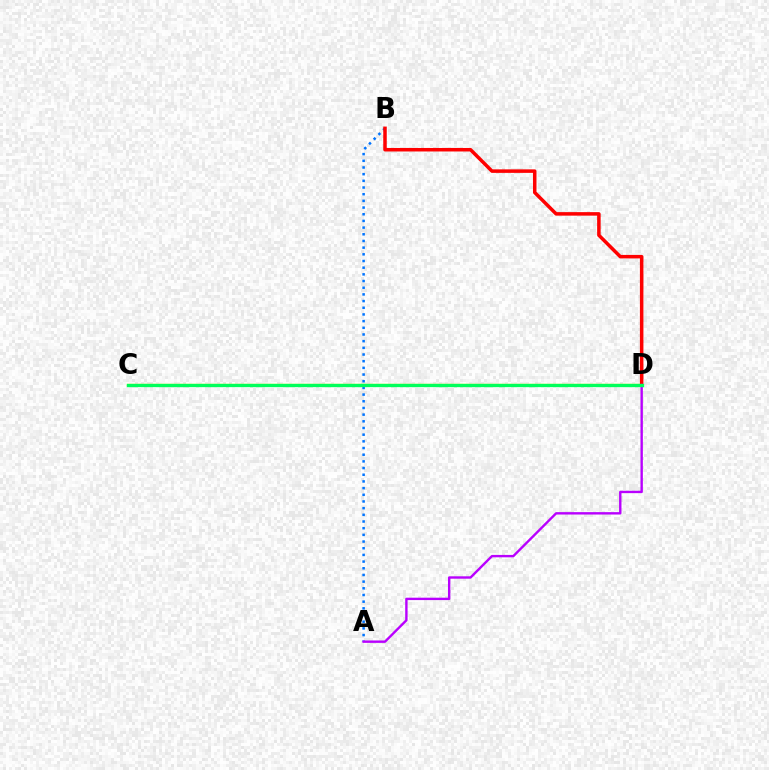{('A', 'B'): [{'color': '#0074ff', 'line_style': 'dotted', 'thickness': 1.81}], ('C', 'D'): [{'color': '#d1ff00', 'line_style': 'solid', 'thickness': 1.69}, {'color': '#00ff5c', 'line_style': 'solid', 'thickness': 2.37}], ('B', 'D'): [{'color': '#ff0000', 'line_style': 'solid', 'thickness': 2.53}], ('A', 'D'): [{'color': '#b900ff', 'line_style': 'solid', 'thickness': 1.72}]}